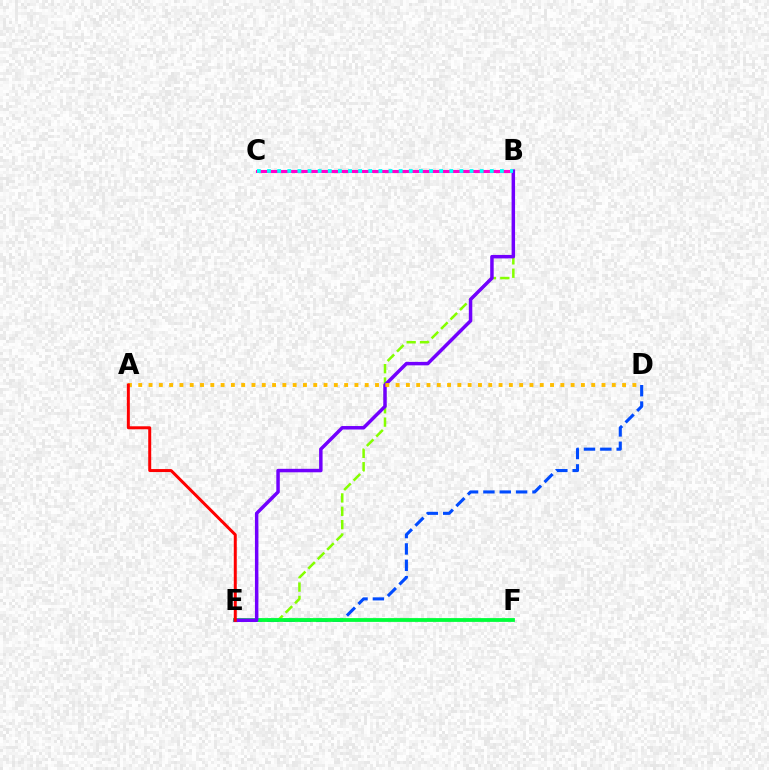{('B', 'C'): [{'color': '#ff00cf', 'line_style': 'solid', 'thickness': 2.22}, {'color': '#00fff6', 'line_style': 'dotted', 'thickness': 2.75}], ('B', 'E'): [{'color': '#84ff00', 'line_style': 'dashed', 'thickness': 1.81}, {'color': '#7200ff', 'line_style': 'solid', 'thickness': 2.5}], ('D', 'E'): [{'color': '#004bff', 'line_style': 'dashed', 'thickness': 2.22}], ('E', 'F'): [{'color': '#00ff39', 'line_style': 'solid', 'thickness': 2.73}], ('A', 'D'): [{'color': '#ffbd00', 'line_style': 'dotted', 'thickness': 2.8}], ('A', 'E'): [{'color': '#ff0000', 'line_style': 'solid', 'thickness': 2.15}]}